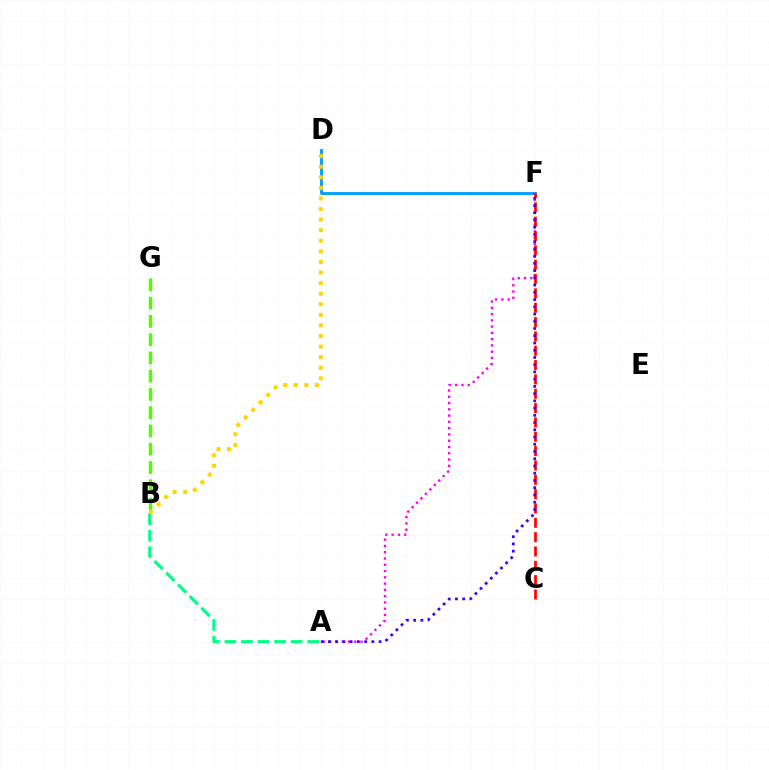{('D', 'F'): [{'color': '#009eff', 'line_style': 'solid', 'thickness': 2.05}], ('B', 'G'): [{'color': '#4fff00', 'line_style': 'dashed', 'thickness': 2.48}], ('A', 'F'): [{'color': '#ff00ed', 'line_style': 'dotted', 'thickness': 1.71}, {'color': '#3700ff', 'line_style': 'dotted', 'thickness': 1.97}], ('C', 'F'): [{'color': '#ff0000', 'line_style': 'dashed', 'thickness': 1.95}], ('A', 'B'): [{'color': '#00ff86', 'line_style': 'dashed', 'thickness': 2.25}], ('B', 'D'): [{'color': '#ffd500', 'line_style': 'dotted', 'thickness': 2.88}]}